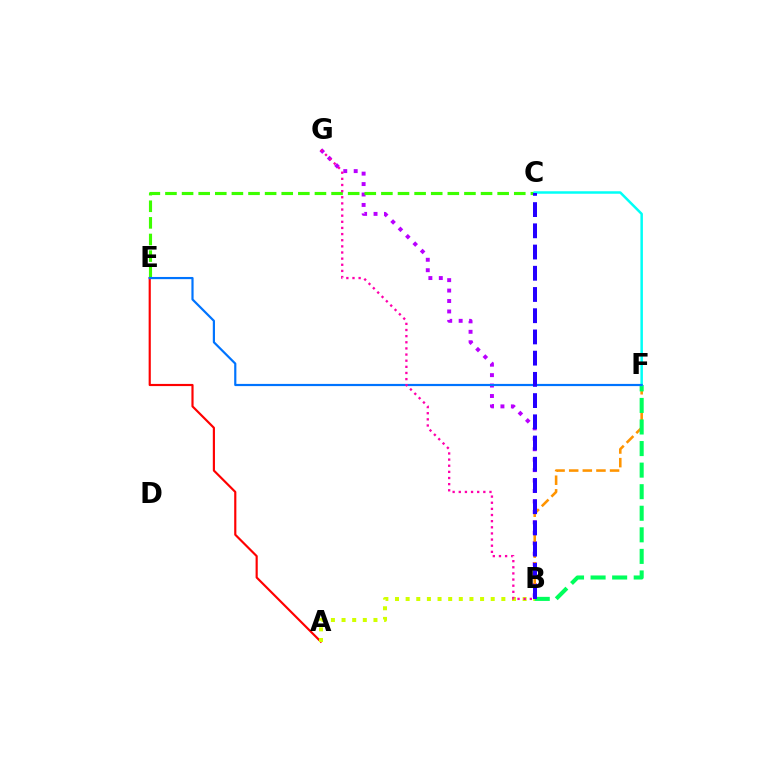{('A', 'E'): [{'color': '#ff0000', 'line_style': 'solid', 'thickness': 1.56}], ('B', 'G'): [{'color': '#b900ff', 'line_style': 'dotted', 'thickness': 2.84}, {'color': '#ff00ac', 'line_style': 'dotted', 'thickness': 1.67}], ('A', 'B'): [{'color': '#d1ff00', 'line_style': 'dotted', 'thickness': 2.89}], ('B', 'F'): [{'color': '#ff9400', 'line_style': 'dashed', 'thickness': 1.85}, {'color': '#00ff5c', 'line_style': 'dashed', 'thickness': 2.93}], ('C', 'E'): [{'color': '#3dff00', 'line_style': 'dashed', 'thickness': 2.26}], ('C', 'F'): [{'color': '#00fff6', 'line_style': 'solid', 'thickness': 1.8}], ('E', 'F'): [{'color': '#0074ff', 'line_style': 'solid', 'thickness': 1.58}], ('B', 'C'): [{'color': '#2500ff', 'line_style': 'dashed', 'thickness': 2.88}]}